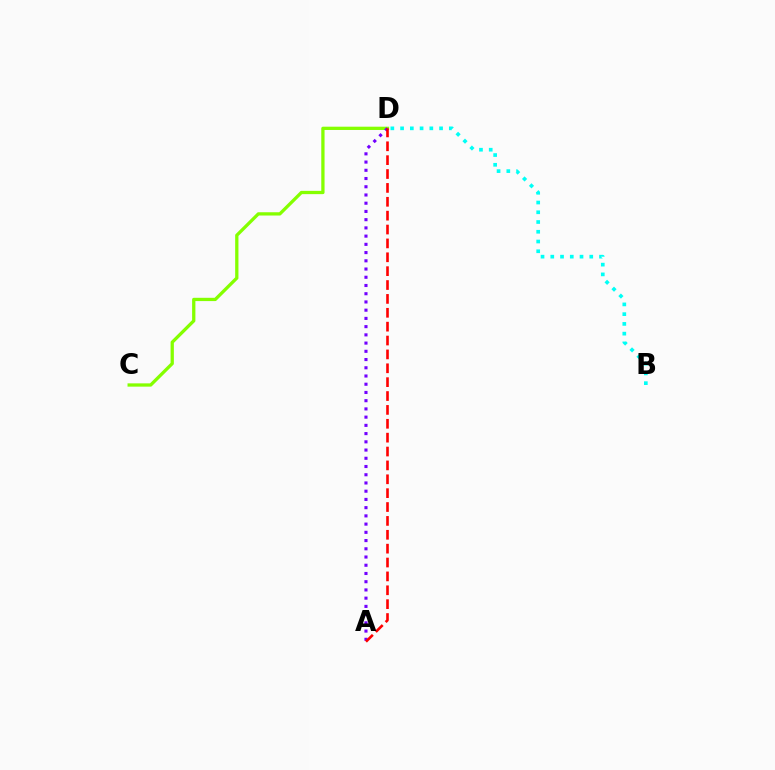{('C', 'D'): [{'color': '#84ff00', 'line_style': 'solid', 'thickness': 2.36}], ('A', 'D'): [{'color': '#7200ff', 'line_style': 'dotted', 'thickness': 2.24}, {'color': '#ff0000', 'line_style': 'dashed', 'thickness': 1.88}], ('B', 'D'): [{'color': '#00fff6', 'line_style': 'dotted', 'thickness': 2.65}]}